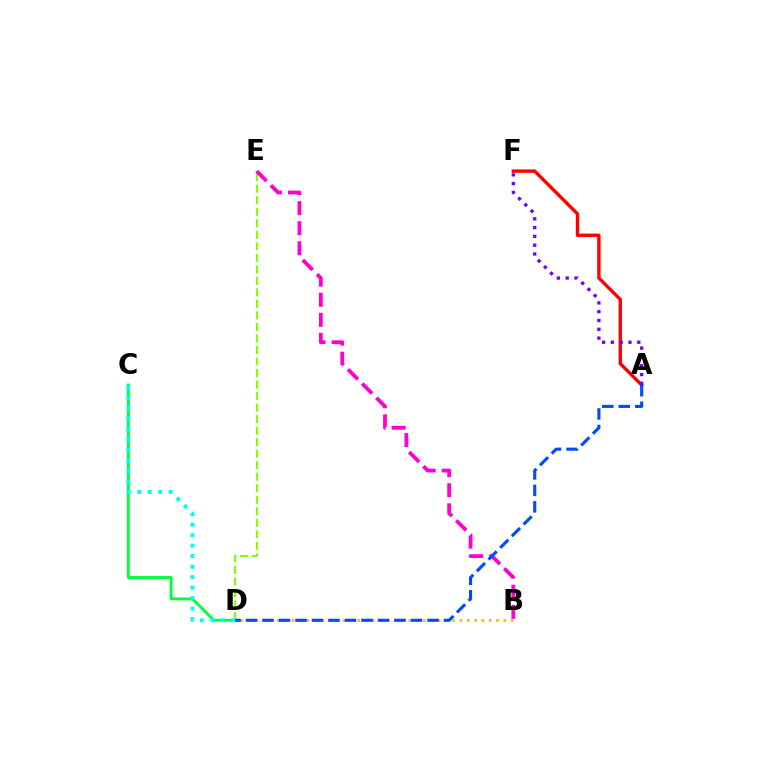{('A', 'F'): [{'color': '#ff0000', 'line_style': 'solid', 'thickness': 2.43}, {'color': '#7200ff', 'line_style': 'dotted', 'thickness': 2.39}], ('C', 'D'): [{'color': '#00ff39', 'line_style': 'solid', 'thickness': 2.07}, {'color': '#00fff6', 'line_style': 'dotted', 'thickness': 2.85}], ('B', 'D'): [{'color': '#ffbd00', 'line_style': 'dotted', 'thickness': 1.98}], ('D', 'E'): [{'color': '#84ff00', 'line_style': 'dashed', 'thickness': 1.56}], ('B', 'E'): [{'color': '#ff00cf', 'line_style': 'dashed', 'thickness': 2.73}], ('A', 'D'): [{'color': '#004bff', 'line_style': 'dashed', 'thickness': 2.24}]}